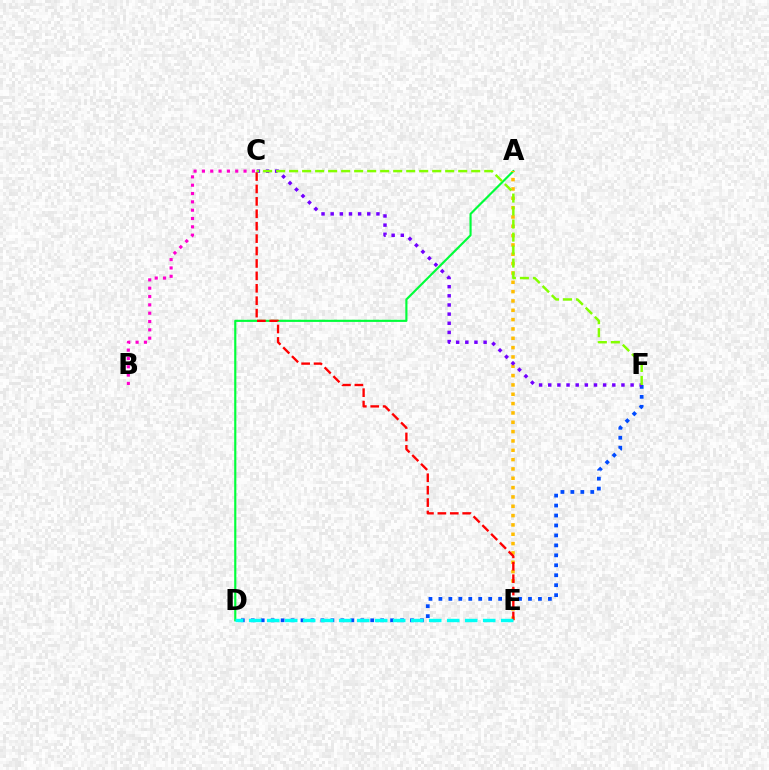{('B', 'C'): [{'color': '#ff00cf', 'line_style': 'dotted', 'thickness': 2.26}], ('A', 'D'): [{'color': '#00ff39', 'line_style': 'solid', 'thickness': 1.55}], ('D', 'F'): [{'color': '#004bff', 'line_style': 'dotted', 'thickness': 2.7}], ('A', 'E'): [{'color': '#ffbd00', 'line_style': 'dotted', 'thickness': 2.54}], ('C', 'E'): [{'color': '#ff0000', 'line_style': 'dashed', 'thickness': 1.69}], ('C', 'F'): [{'color': '#7200ff', 'line_style': 'dotted', 'thickness': 2.49}, {'color': '#84ff00', 'line_style': 'dashed', 'thickness': 1.77}], ('D', 'E'): [{'color': '#00fff6', 'line_style': 'dashed', 'thickness': 2.45}]}